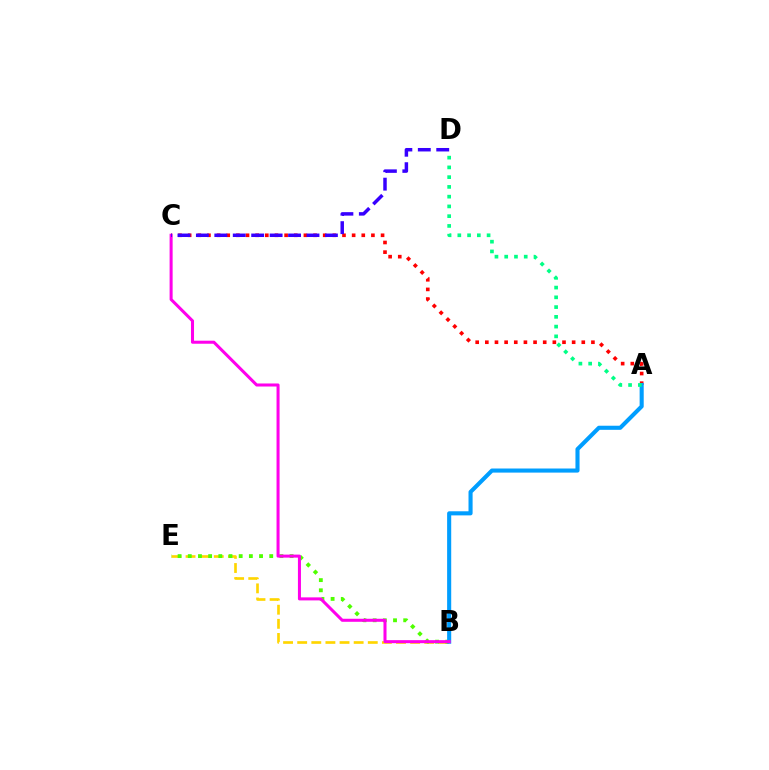{('A', 'C'): [{'color': '#ff0000', 'line_style': 'dotted', 'thickness': 2.62}], ('B', 'E'): [{'color': '#ffd500', 'line_style': 'dashed', 'thickness': 1.92}, {'color': '#4fff00', 'line_style': 'dotted', 'thickness': 2.77}], ('A', 'B'): [{'color': '#009eff', 'line_style': 'solid', 'thickness': 2.95}], ('A', 'D'): [{'color': '#00ff86', 'line_style': 'dotted', 'thickness': 2.65}], ('B', 'C'): [{'color': '#ff00ed', 'line_style': 'solid', 'thickness': 2.19}], ('C', 'D'): [{'color': '#3700ff', 'line_style': 'dashed', 'thickness': 2.5}]}